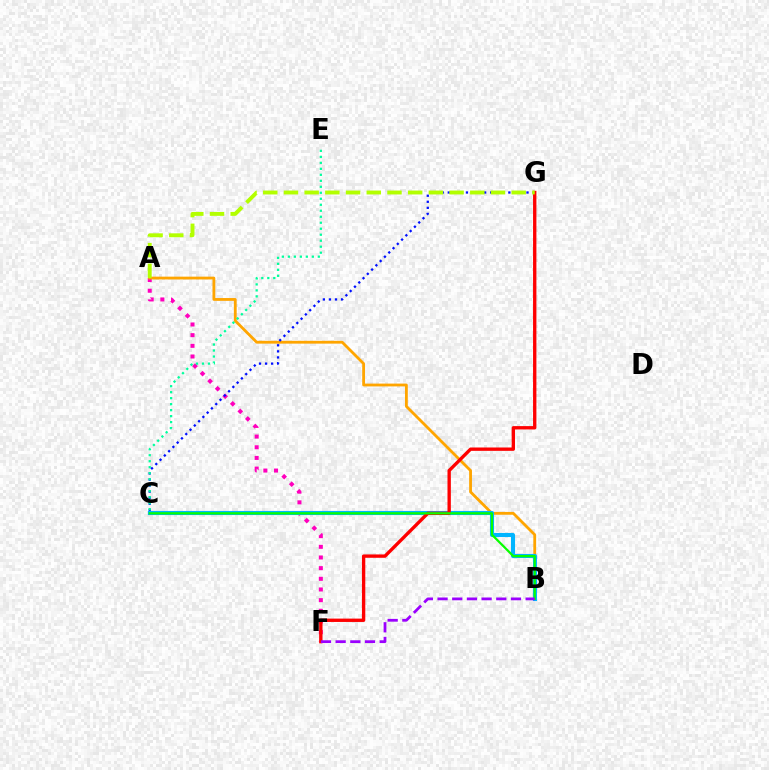{('A', 'F'): [{'color': '#ff00bd', 'line_style': 'dotted', 'thickness': 2.9}], ('A', 'B'): [{'color': '#ffa500', 'line_style': 'solid', 'thickness': 2.02}], ('C', 'G'): [{'color': '#0010ff', 'line_style': 'dotted', 'thickness': 1.65}], ('B', 'C'): [{'color': '#00b5ff', 'line_style': 'solid', 'thickness': 2.94}, {'color': '#08ff00', 'line_style': 'solid', 'thickness': 1.61}], ('F', 'G'): [{'color': '#ff0000', 'line_style': 'solid', 'thickness': 2.41}], ('C', 'E'): [{'color': '#00ff9d', 'line_style': 'dotted', 'thickness': 1.63}], ('A', 'G'): [{'color': '#b3ff00', 'line_style': 'dashed', 'thickness': 2.81}], ('B', 'F'): [{'color': '#9b00ff', 'line_style': 'dashed', 'thickness': 1.99}]}